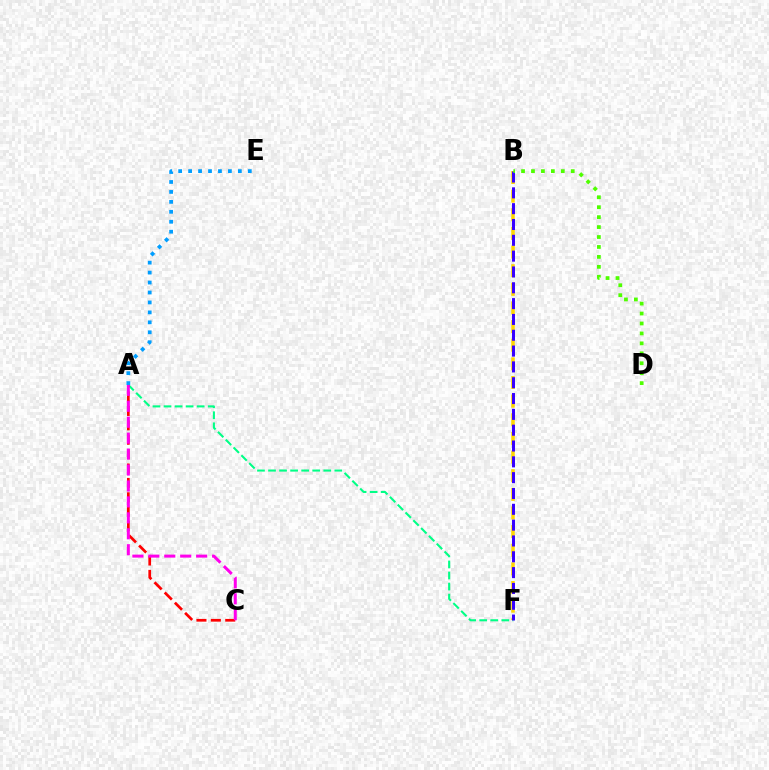{('B', 'F'): [{'color': '#ffd500', 'line_style': 'dashed', 'thickness': 2.53}, {'color': '#3700ff', 'line_style': 'dashed', 'thickness': 2.15}], ('A', 'F'): [{'color': '#00ff86', 'line_style': 'dashed', 'thickness': 1.5}], ('B', 'D'): [{'color': '#4fff00', 'line_style': 'dotted', 'thickness': 2.7}], ('A', 'C'): [{'color': '#ff0000', 'line_style': 'dashed', 'thickness': 1.96}, {'color': '#ff00ed', 'line_style': 'dashed', 'thickness': 2.17}], ('A', 'E'): [{'color': '#009eff', 'line_style': 'dotted', 'thickness': 2.7}]}